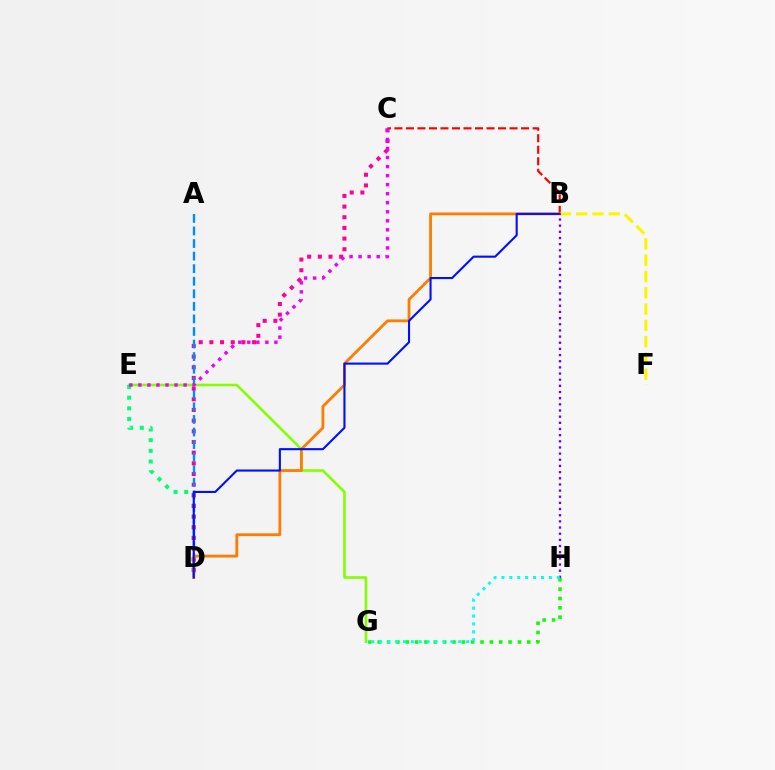{('E', 'G'): [{'color': '#84ff00', 'line_style': 'solid', 'thickness': 1.86}], ('D', 'E'): [{'color': '#00ff74', 'line_style': 'dotted', 'thickness': 2.9}], ('G', 'H'): [{'color': '#08ff00', 'line_style': 'dotted', 'thickness': 2.54}, {'color': '#00fff6', 'line_style': 'dotted', 'thickness': 2.15}], ('C', 'D'): [{'color': '#ff0094', 'line_style': 'dotted', 'thickness': 2.9}], ('A', 'D'): [{'color': '#008cff', 'line_style': 'dashed', 'thickness': 1.71}], ('B', 'C'): [{'color': '#ff0000', 'line_style': 'dashed', 'thickness': 1.56}], ('B', 'D'): [{'color': '#ff7c00', 'line_style': 'solid', 'thickness': 2.02}, {'color': '#0010ff', 'line_style': 'solid', 'thickness': 1.52}], ('B', 'F'): [{'color': '#fcf500', 'line_style': 'dashed', 'thickness': 2.21}], ('C', 'E'): [{'color': '#ee00ff', 'line_style': 'dotted', 'thickness': 2.46}], ('B', 'H'): [{'color': '#7200ff', 'line_style': 'dotted', 'thickness': 1.67}]}